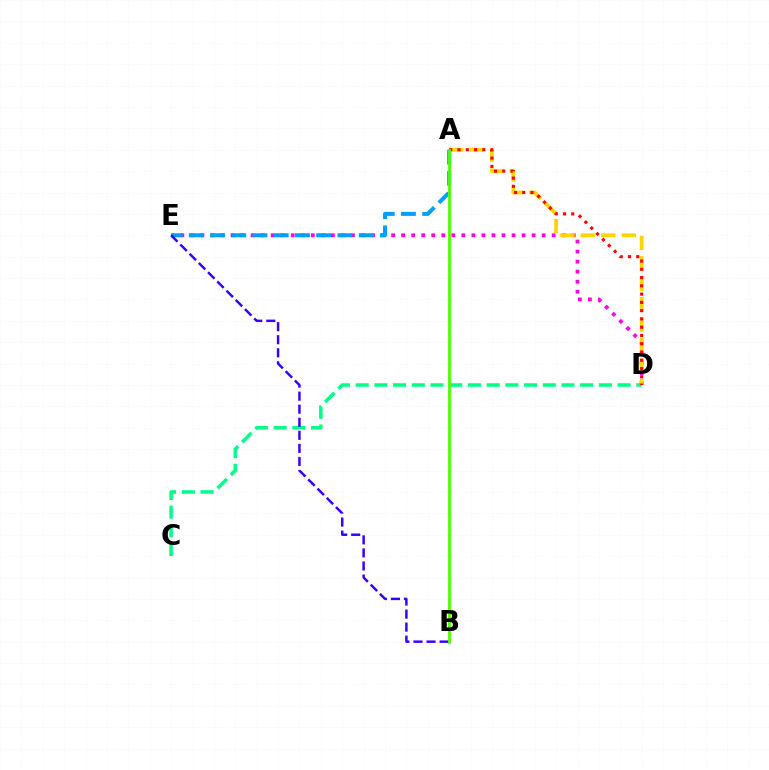{('C', 'D'): [{'color': '#00ff86', 'line_style': 'dashed', 'thickness': 2.54}], ('D', 'E'): [{'color': '#ff00ed', 'line_style': 'dotted', 'thickness': 2.73}], ('A', 'D'): [{'color': '#ffd500', 'line_style': 'dashed', 'thickness': 2.78}, {'color': '#ff0000', 'line_style': 'dotted', 'thickness': 2.25}], ('A', 'E'): [{'color': '#009eff', 'line_style': 'dashed', 'thickness': 2.88}], ('B', 'E'): [{'color': '#3700ff', 'line_style': 'dashed', 'thickness': 1.77}], ('A', 'B'): [{'color': '#4fff00', 'line_style': 'solid', 'thickness': 2.03}]}